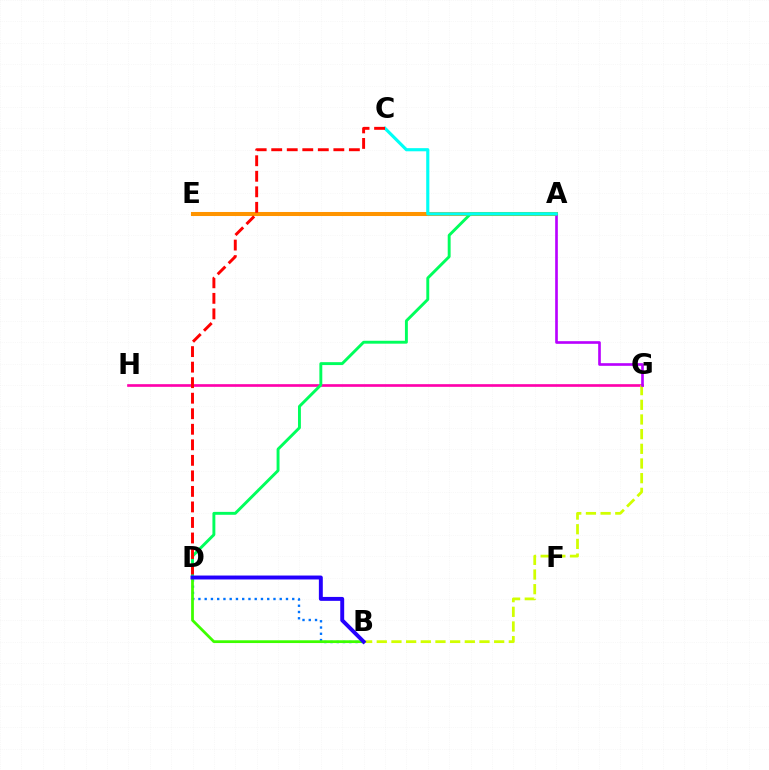{('A', 'E'): [{'color': '#ff9400', 'line_style': 'solid', 'thickness': 2.91}], ('G', 'H'): [{'color': '#ff00ac', 'line_style': 'solid', 'thickness': 1.92}], ('B', 'G'): [{'color': '#d1ff00', 'line_style': 'dashed', 'thickness': 1.99}], ('A', 'G'): [{'color': '#b900ff', 'line_style': 'solid', 'thickness': 1.91}], ('B', 'D'): [{'color': '#0074ff', 'line_style': 'dotted', 'thickness': 1.7}, {'color': '#3dff00', 'line_style': 'solid', 'thickness': 1.99}, {'color': '#2500ff', 'line_style': 'solid', 'thickness': 2.83}], ('A', 'D'): [{'color': '#00ff5c', 'line_style': 'solid', 'thickness': 2.09}], ('A', 'C'): [{'color': '#00fff6', 'line_style': 'solid', 'thickness': 2.26}], ('C', 'D'): [{'color': '#ff0000', 'line_style': 'dashed', 'thickness': 2.11}]}